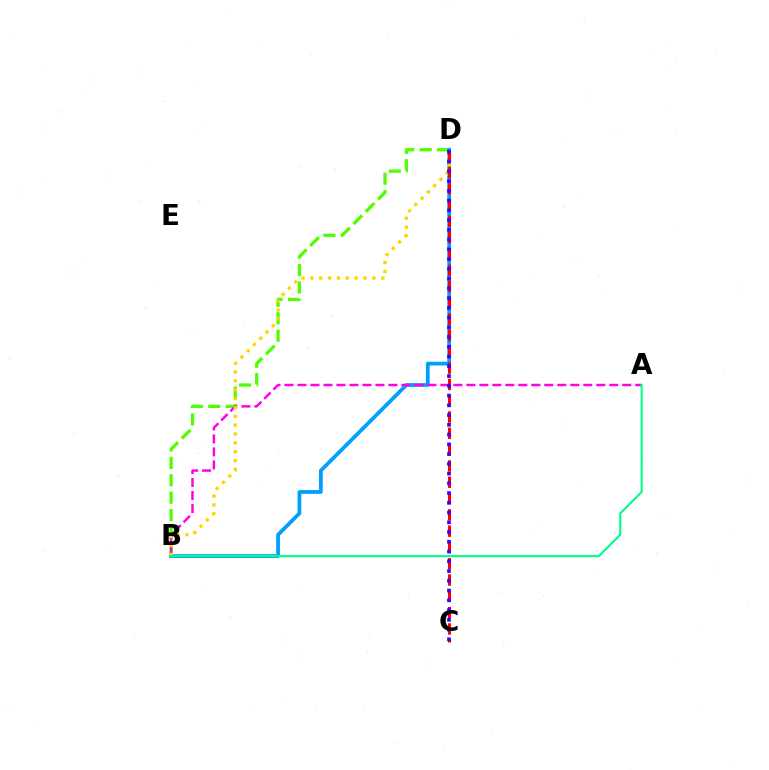{('B', 'D'): [{'color': '#4fff00', 'line_style': 'dashed', 'thickness': 2.37}, {'color': '#009eff', 'line_style': 'solid', 'thickness': 2.71}, {'color': '#ffd500', 'line_style': 'dotted', 'thickness': 2.41}], ('A', 'B'): [{'color': '#ff00ed', 'line_style': 'dashed', 'thickness': 1.76}, {'color': '#00ff86', 'line_style': 'solid', 'thickness': 1.52}], ('C', 'D'): [{'color': '#ff0000', 'line_style': 'dashed', 'thickness': 2.21}, {'color': '#3700ff', 'line_style': 'dotted', 'thickness': 2.65}]}